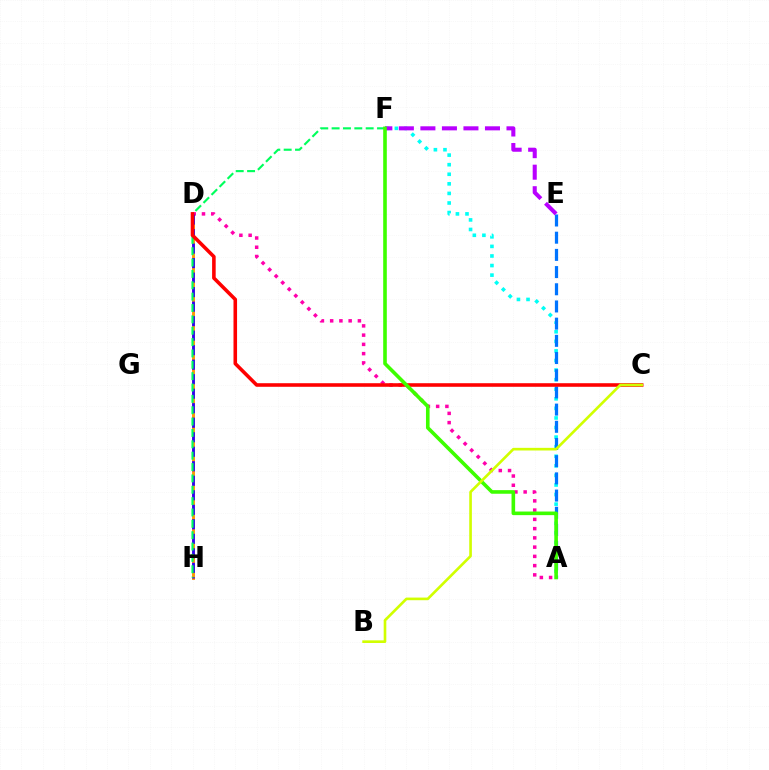{('D', 'H'): [{'color': '#ff9400', 'line_style': 'solid', 'thickness': 2.09}, {'color': '#2500ff', 'line_style': 'dashed', 'thickness': 1.97}], ('A', 'F'): [{'color': '#00fff6', 'line_style': 'dotted', 'thickness': 2.6}, {'color': '#3dff00', 'line_style': 'solid', 'thickness': 2.6}], ('A', 'D'): [{'color': '#ff00ac', 'line_style': 'dotted', 'thickness': 2.51}], ('A', 'E'): [{'color': '#0074ff', 'line_style': 'dashed', 'thickness': 2.34}], ('E', 'F'): [{'color': '#b900ff', 'line_style': 'dashed', 'thickness': 2.92}], ('F', 'H'): [{'color': '#00ff5c', 'line_style': 'dashed', 'thickness': 1.54}], ('C', 'D'): [{'color': '#ff0000', 'line_style': 'solid', 'thickness': 2.57}], ('B', 'C'): [{'color': '#d1ff00', 'line_style': 'solid', 'thickness': 1.9}]}